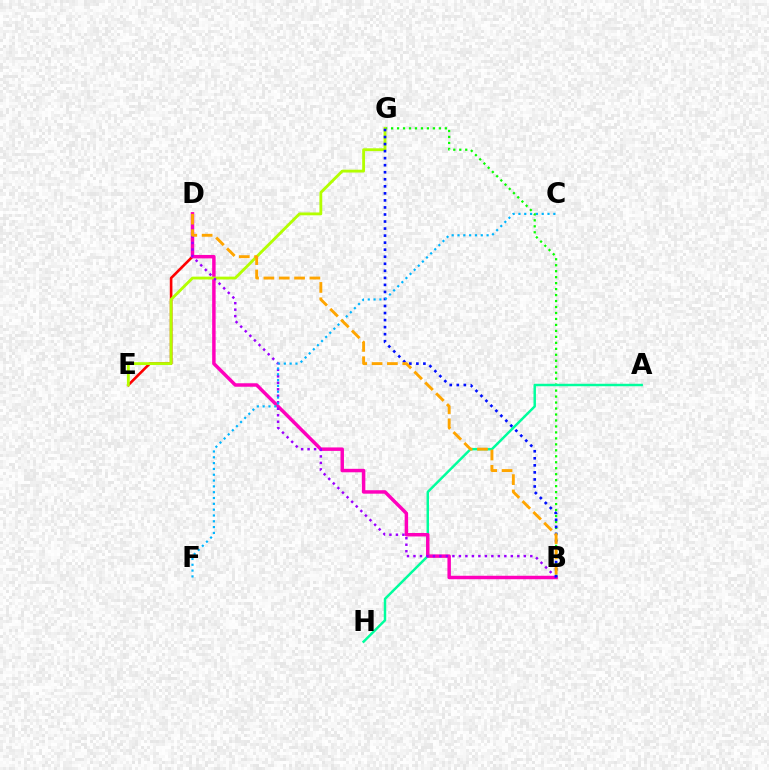{('B', 'G'): [{'color': '#08ff00', 'line_style': 'dotted', 'thickness': 1.62}, {'color': '#0010ff', 'line_style': 'dotted', 'thickness': 1.91}], ('A', 'H'): [{'color': '#00ff9d', 'line_style': 'solid', 'thickness': 1.77}], ('D', 'E'): [{'color': '#ff0000', 'line_style': 'solid', 'thickness': 1.89}], ('B', 'D'): [{'color': '#ff00bd', 'line_style': 'solid', 'thickness': 2.5}, {'color': '#9b00ff', 'line_style': 'dotted', 'thickness': 1.76}, {'color': '#ffa500', 'line_style': 'dashed', 'thickness': 2.08}], ('E', 'G'): [{'color': '#b3ff00', 'line_style': 'solid', 'thickness': 2.04}], ('C', 'F'): [{'color': '#00b5ff', 'line_style': 'dotted', 'thickness': 1.58}]}